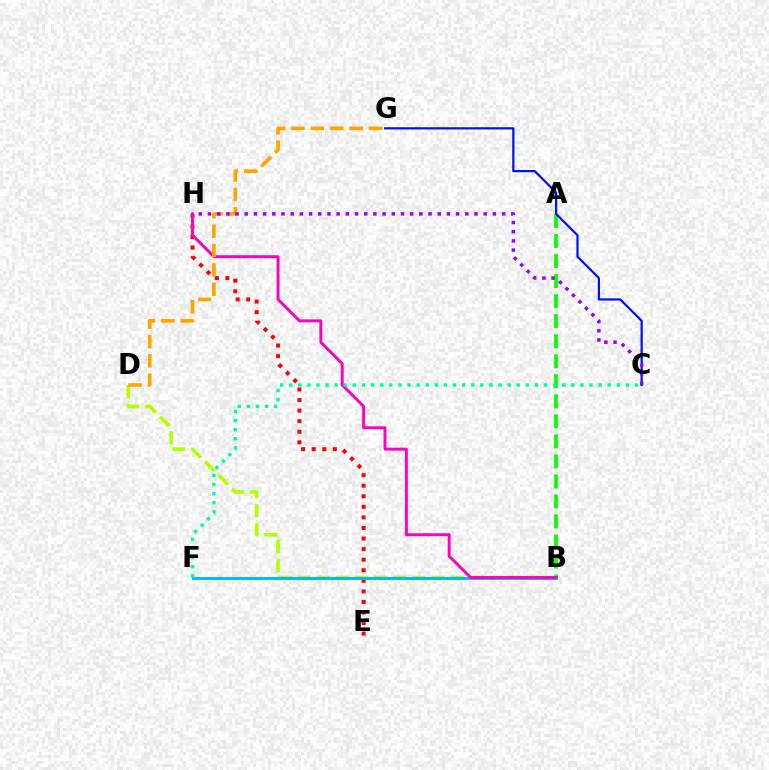{('E', 'H'): [{'color': '#ff0000', 'line_style': 'dotted', 'thickness': 2.87}], ('A', 'B'): [{'color': '#08ff00', 'line_style': 'dashed', 'thickness': 2.72}], ('B', 'D'): [{'color': '#b3ff00', 'line_style': 'dashed', 'thickness': 2.59}], ('C', 'G'): [{'color': '#0010ff', 'line_style': 'solid', 'thickness': 1.59}], ('B', 'F'): [{'color': '#00b5ff', 'line_style': 'solid', 'thickness': 2.06}], ('B', 'H'): [{'color': '#ff00bd', 'line_style': 'solid', 'thickness': 2.1}], ('D', 'G'): [{'color': '#ffa500', 'line_style': 'dashed', 'thickness': 2.63}], ('C', 'H'): [{'color': '#9b00ff', 'line_style': 'dotted', 'thickness': 2.5}], ('C', 'F'): [{'color': '#00ff9d', 'line_style': 'dotted', 'thickness': 2.47}]}